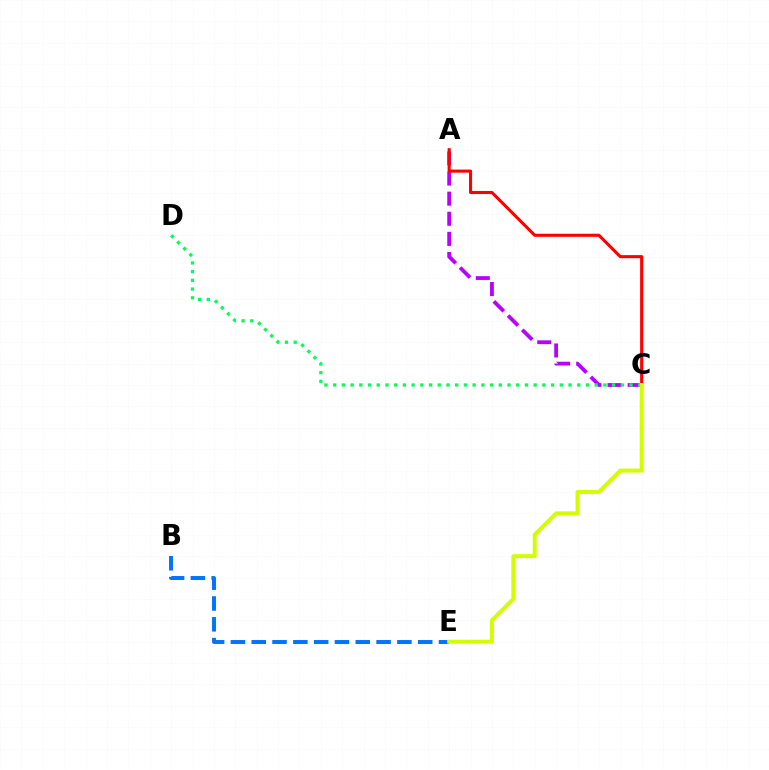{('A', 'C'): [{'color': '#b900ff', 'line_style': 'dashed', 'thickness': 2.73}, {'color': '#ff0000', 'line_style': 'solid', 'thickness': 2.22}], ('C', 'D'): [{'color': '#00ff5c', 'line_style': 'dotted', 'thickness': 2.37}], ('B', 'E'): [{'color': '#0074ff', 'line_style': 'dashed', 'thickness': 2.83}], ('C', 'E'): [{'color': '#d1ff00', 'line_style': 'solid', 'thickness': 2.84}]}